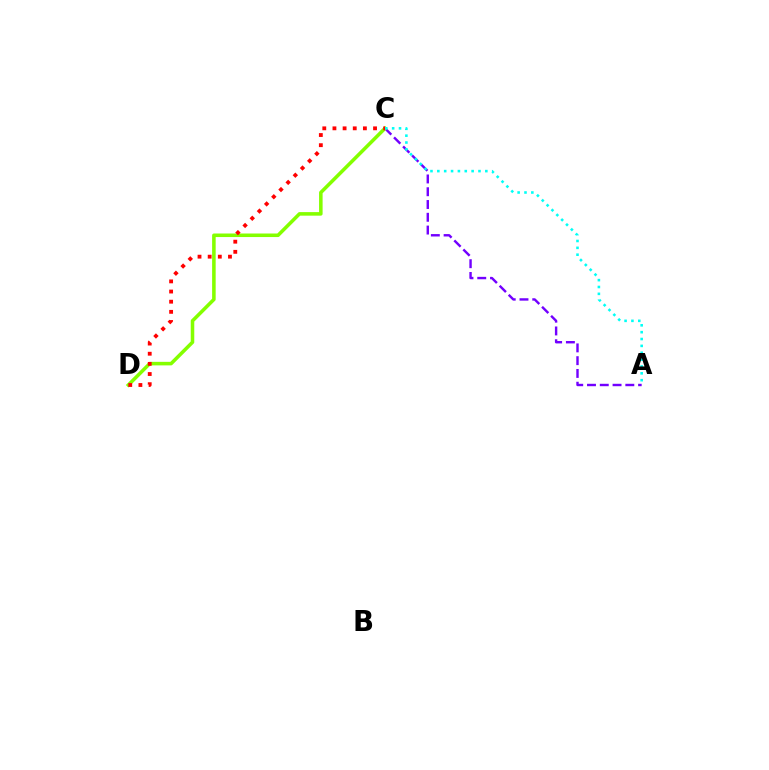{('A', 'C'): [{'color': '#7200ff', 'line_style': 'dashed', 'thickness': 1.74}, {'color': '#00fff6', 'line_style': 'dotted', 'thickness': 1.86}], ('C', 'D'): [{'color': '#84ff00', 'line_style': 'solid', 'thickness': 2.55}, {'color': '#ff0000', 'line_style': 'dotted', 'thickness': 2.76}]}